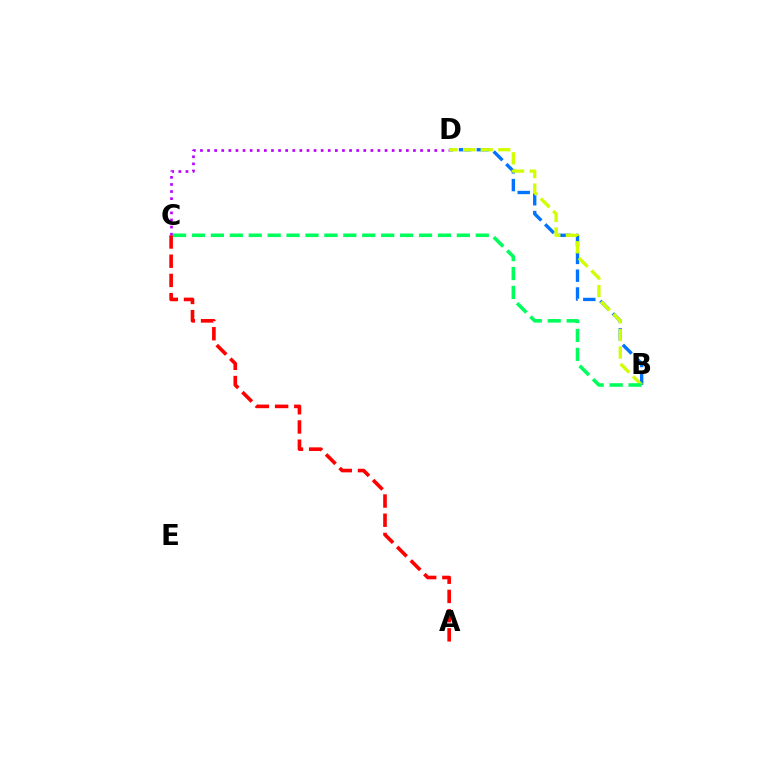{('A', 'C'): [{'color': '#ff0000', 'line_style': 'dashed', 'thickness': 2.61}], ('C', 'D'): [{'color': '#b900ff', 'line_style': 'dotted', 'thickness': 1.93}], ('B', 'D'): [{'color': '#0074ff', 'line_style': 'dashed', 'thickness': 2.42}, {'color': '#d1ff00', 'line_style': 'dashed', 'thickness': 2.39}], ('B', 'C'): [{'color': '#00ff5c', 'line_style': 'dashed', 'thickness': 2.57}]}